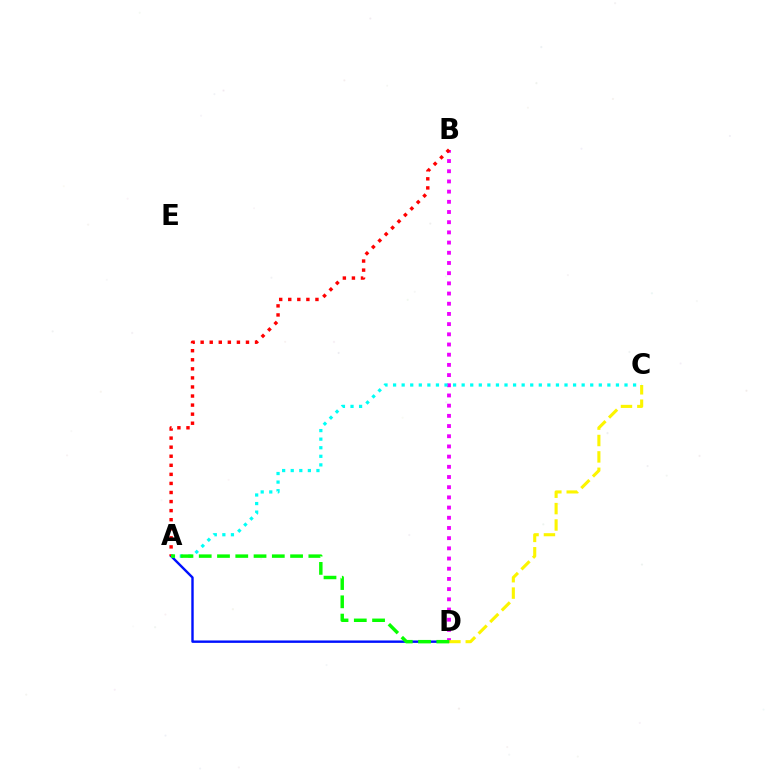{('B', 'D'): [{'color': '#ee00ff', 'line_style': 'dotted', 'thickness': 2.77}], ('A', 'D'): [{'color': '#0010ff', 'line_style': 'solid', 'thickness': 1.73}, {'color': '#08ff00', 'line_style': 'dashed', 'thickness': 2.48}], ('A', 'B'): [{'color': '#ff0000', 'line_style': 'dotted', 'thickness': 2.46}], ('C', 'D'): [{'color': '#fcf500', 'line_style': 'dashed', 'thickness': 2.23}], ('A', 'C'): [{'color': '#00fff6', 'line_style': 'dotted', 'thickness': 2.33}]}